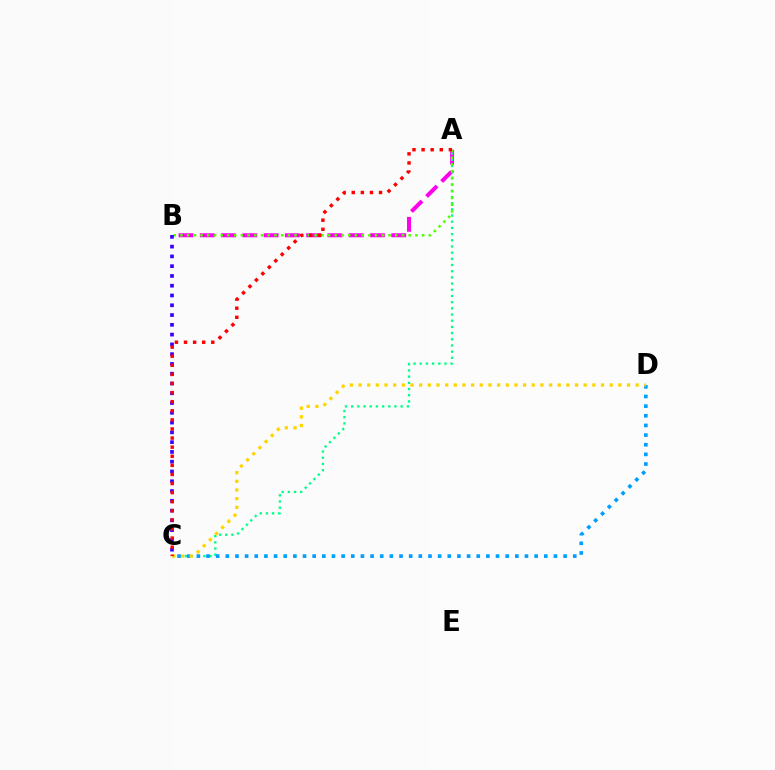{('A', 'B'): [{'color': '#ff00ed', 'line_style': 'dashed', 'thickness': 2.89}, {'color': '#4fff00', 'line_style': 'dotted', 'thickness': 1.82}], ('A', 'C'): [{'color': '#00ff86', 'line_style': 'dotted', 'thickness': 1.68}, {'color': '#ff0000', 'line_style': 'dotted', 'thickness': 2.47}], ('C', 'D'): [{'color': '#009eff', 'line_style': 'dotted', 'thickness': 2.62}, {'color': '#ffd500', 'line_style': 'dotted', 'thickness': 2.35}], ('B', 'C'): [{'color': '#3700ff', 'line_style': 'dotted', 'thickness': 2.66}]}